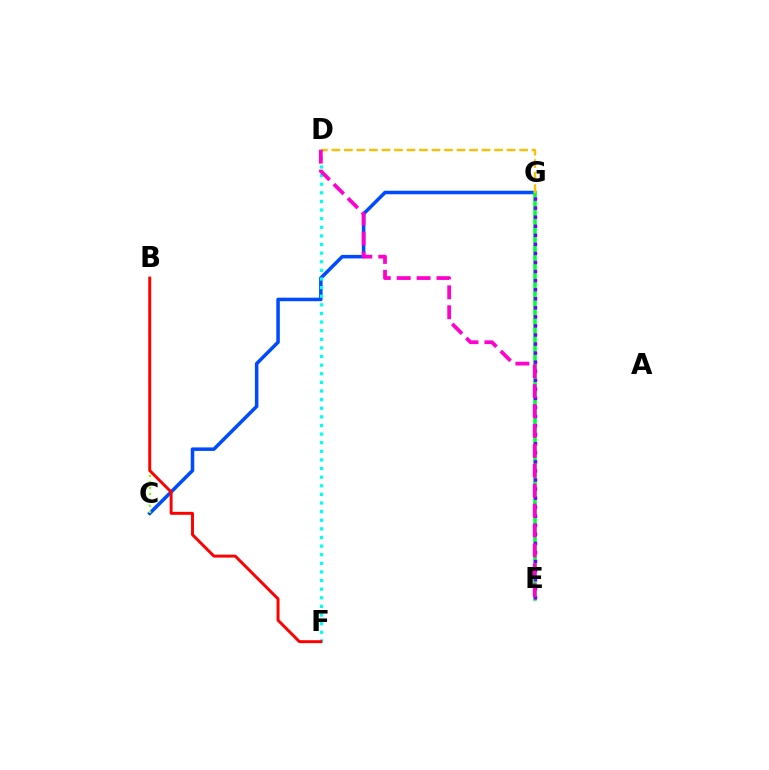{('C', 'G'): [{'color': '#004bff', 'line_style': 'solid', 'thickness': 2.54}], ('E', 'G'): [{'color': '#00ff39', 'line_style': 'solid', 'thickness': 2.57}, {'color': '#7200ff', 'line_style': 'dotted', 'thickness': 2.46}], ('D', 'G'): [{'color': '#ffbd00', 'line_style': 'dashed', 'thickness': 1.7}], ('D', 'F'): [{'color': '#00fff6', 'line_style': 'dotted', 'thickness': 2.34}], ('B', 'C'): [{'color': '#84ff00', 'line_style': 'dotted', 'thickness': 1.62}], ('D', 'E'): [{'color': '#ff00cf', 'line_style': 'dashed', 'thickness': 2.7}], ('B', 'F'): [{'color': '#ff0000', 'line_style': 'solid', 'thickness': 2.12}]}